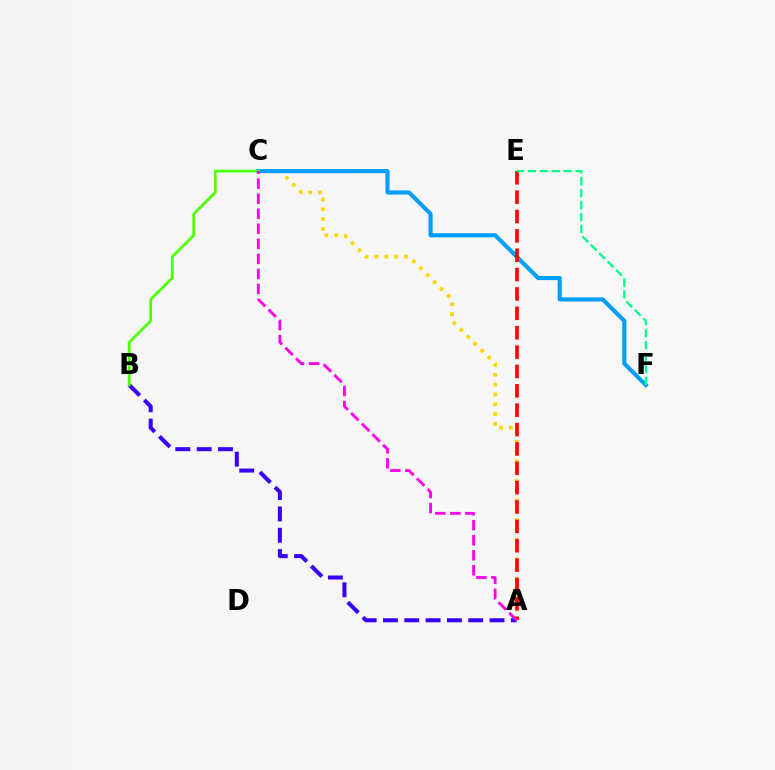{('A', 'C'): [{'color': '#ffd500', 'line_style': 'dotted', 'thickness': 2.67}, {'color': '#ff00ed', 'line_style': 'dashed', 'thickness': 2.04}], ('A', 'B'): [{'color': '#3700ff', 'line_style': 'dashed', 'thickness': 2.9}], ('C', 'F'): [{'color': '#009eff', 'line_style': 'solid', 'thickness': 2.95}], ('A', 'E'): [{'color': '#ff0000', 'line_style': 'dashed', 'thickness': 2.63}], ('B', 'C'): [{'color': '#4fff00', 'line_style': 'solid', 'thickness': 1.99}], ('E', 'F'): [{'color': '#00ff86', 'line_style': 'dashed', 'thickness': 1.62}]}